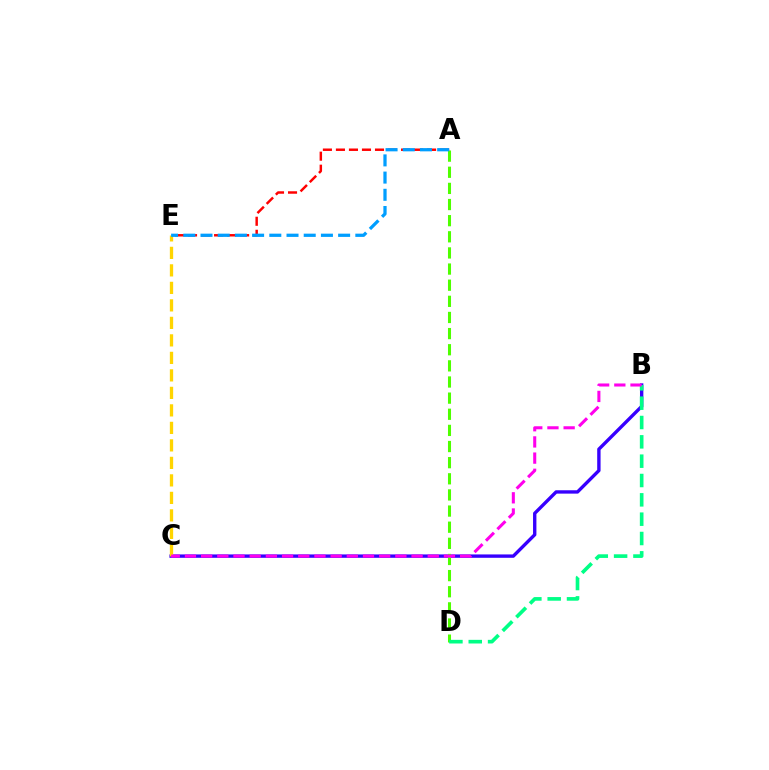{('B', 'C'): [{'color': '#3700ff', 'line_style': 'solid', 'thickness': 2.43}, {'color': '#ff00ed', 'line_style': 'dashed', 'thickness': 2.2}], ('C', 'E'): [{'color': '#ffd500', 'line_style': 'dashed', 'thickness': 2.38}], ('A', 'D'): [{'color': '#4fff00', 'line_style': 'dashed', 'thickness': 2.19}], ('A', 'E'): [{'color': '#ff0000', 'line_style': 'dashed', 'thickness': 1.77}, {'color': '#009eff', 'line_style': 'dashed', 'thickness': 2.34}], ('B', 'D'): [{'color': '#00ff86', 'line_style': 'dashed', 'thickness': 2.63}]}